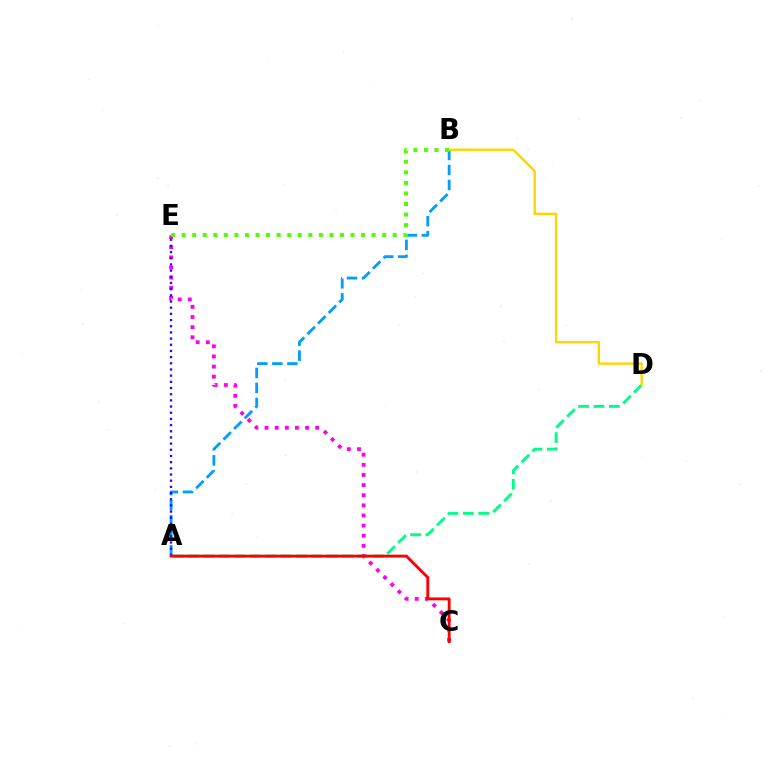{('A', 'B'): [{'color': '#009eff', 'line_style': 'dashed', 'thickness': 2.04}], ('A', 'D'): [{'color': '#00ff86', 'line_style': 'dashed', 'thickness': 2.09}], ('B', 'D'): [{'color': '#ffd500', 'line_style': 'solid', 'thickness': 1.71}], ('C', 'E'): [{'color': '#ff00ed', 'line_style': 'dotted', 'thickness': 2.75}], ('A', 'E'): [{'color': '#3700ff', 'line_style': 'dotted', 'thickness': 1.68}], ('A', 'C'): [{'color': '#ff0000', 'line_style': 'solid', 'thickness': 2.06}], ('B', 'E'): [{'color': '#4fff00', 'line_style': 'dotted', 'thickness': 2.87}]}